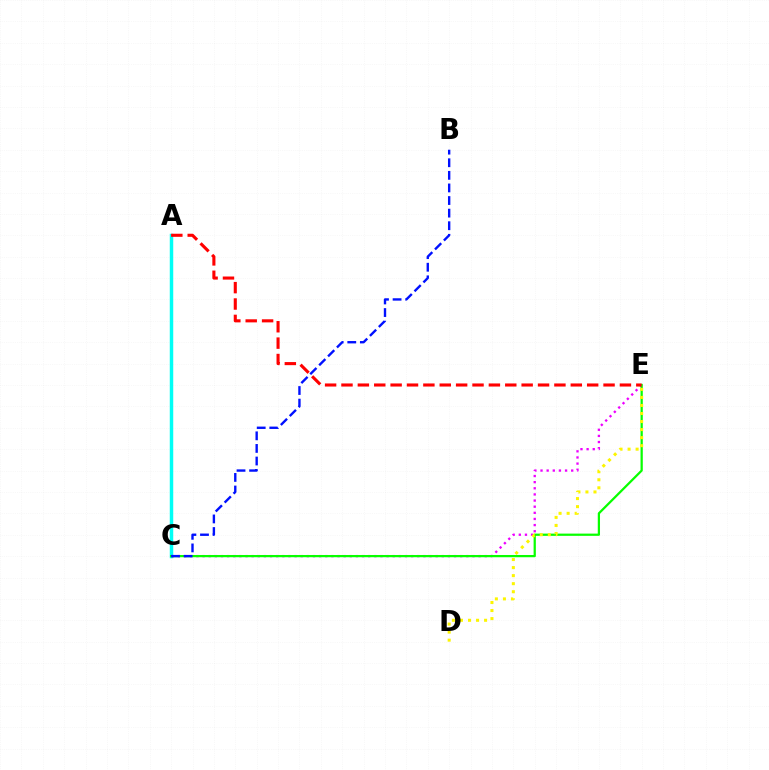{('A', 'C'): [{'color': '#00fff6', 'line_style': 'solid', 'thickness': 2.5}], ('C', 'E'): [{'color': '#ee00ff', 'line_style': 'dotted', 'thickness': 1.67}, {'color': '#08ff00', 'line_style': 'solid', 'thickness': 1.61}], ('D', 'E'): [{'color': '#fcf500', 'line_style': 'dotted', 'thickness': 2.19}], ('A', 'E'): [{'color': '#ff0000', 'line_style': 'dashed', 'thickness': 2.23}], ('B', 'C'): [{'color': '#0010ff', 'line_style': 'dashed', 'thickness': 1.71}]}